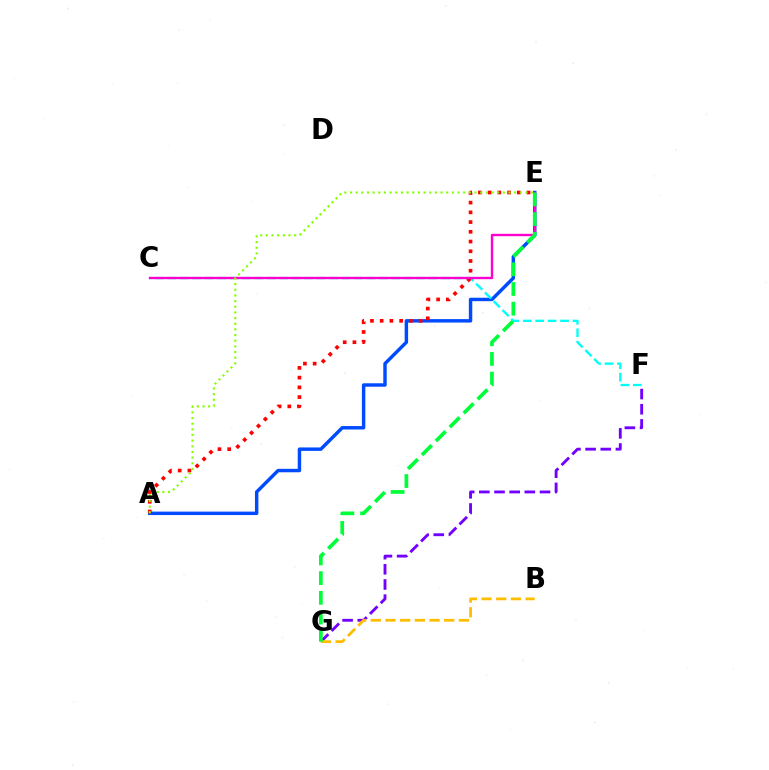{('A', 'E'): [{'color': '#004bff', 'line_style': 'solid', 'thickness': 2.48}, {'color': '#ff0000', 'line_style': 'dotted', 'thickness': 2.64}, {'color': '#84ff00', 'line_style': 'dotted', 'thickness': 1.54}], ('C', 'F'): [{'color': '#00fff6', 'line_style': 'dashed', 'thickness': 1.69}], ('F', 'G'): [{'color': '#7200ff', 'line_style': 'dashed', 'thickness': 2.06}], ('B', 'G'): [{'color': '#ffbd00', 'line_style': 'dashed', 'thickness': 1.99}], ('C', 'E'): [{'color': '#ff00cf', 'line_style': 'solid', 'thickness': 1.71}], ('E', 'G'): [{'color': '#00ff39', 'line_style': 'dashed', 'thickness': 2.68}]}